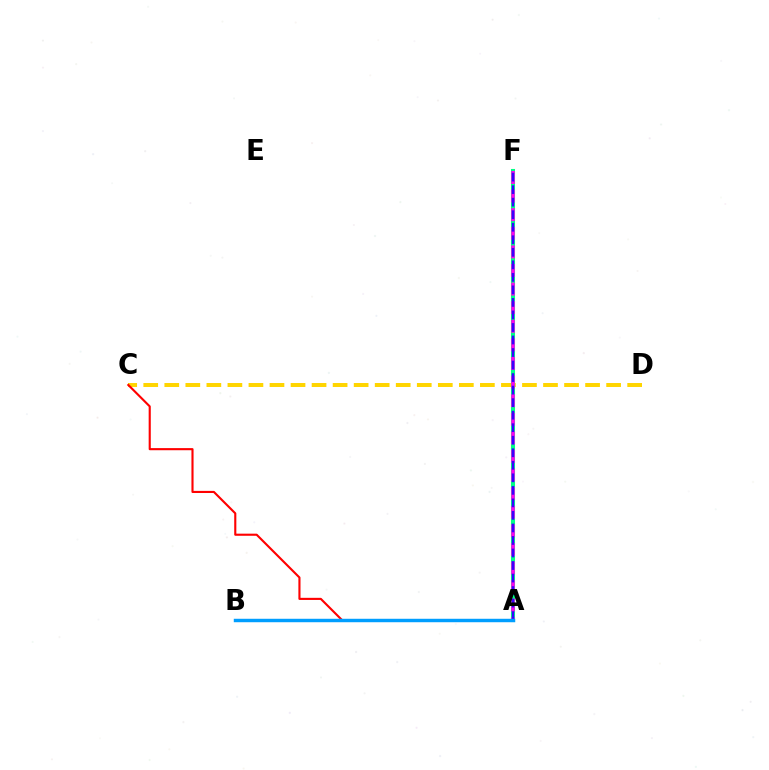{('C', 'D'): [{'color': '#ffd500', 'line_style': 'dashed', 'thickness': 2.86}], ('A', 'F'): [{'color': '#4fff00', 'line_style': 'dotted', 'thickness': 1.61}, {'color': '#00ff86', 'line_style': 'solid', 'thickness': 2.93}, {'color': '#ff00ed', 'line_style': 'dashed', 'thickness': 2.53}, {'color': '#3700ff', 'line_style': 'dashed', 'thickness': 1.7}], ('A', 'C'): [{'color': '#ff0000', 'line_style': 'solid', 'thickness': 1.53}], ('A', 'B'): [{'color': '#009eff', 'line_style': 'solid', 'thickness': 2.48}]}